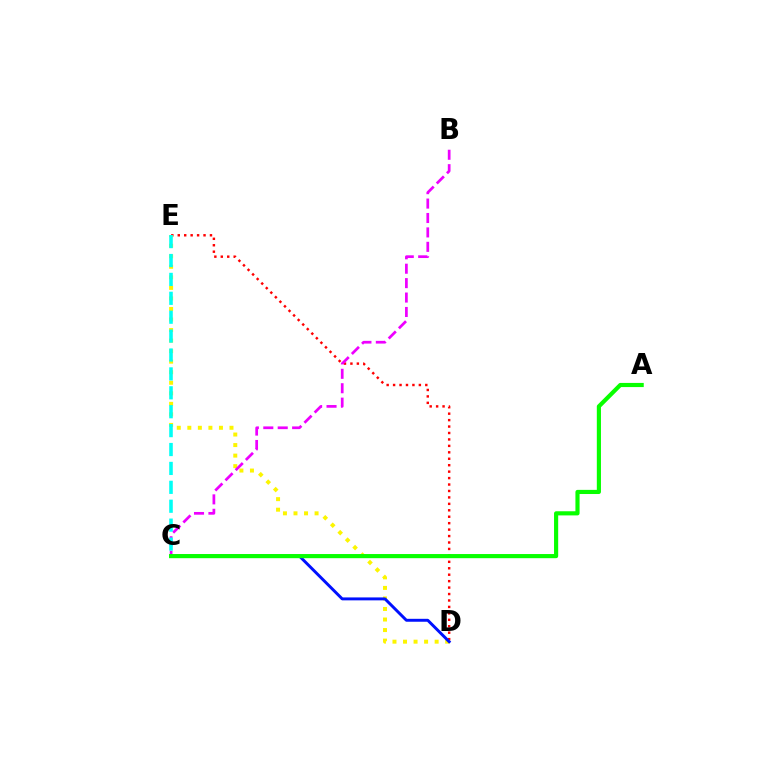{('D', 'E'): [{'color': '#ff0000', 'line_style': 'dotted', 'thickness': 1.75}, {'color': '#fcf500', 'line_style': 'dotted', 'thickness': 2.86}], ('B', 'C'): [{'color': '#ee00ff', 'line_style': 'dashed', 'thickness': 1.96}], ('C', 'E'): [{'color': '#00fff6', 'line_style': 'dashed', 'thickness': 2.57}], ('C', 'D'): [{'color': '#0010ff', 'line_style': 'solid', 'thickness': 2.11}], ('A', 'C'): [{'color': '#08ff00', 'line_style': 'solid', 'thickness': 2.99}]}